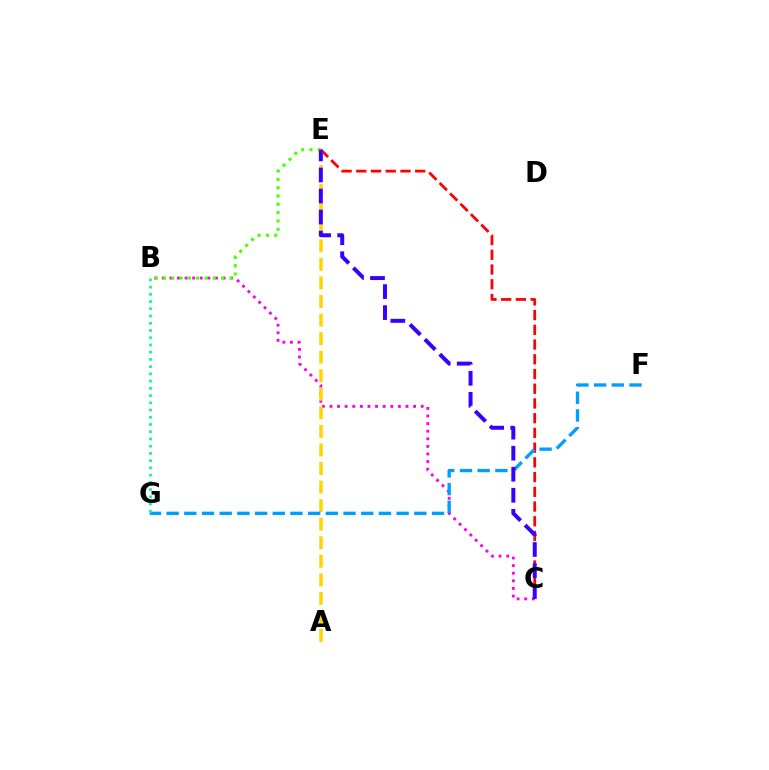{('B', 'C'): [{'color': '#ff00ed', 'line_style': 'dotted', 'thickness': 2.07}], ('C', 'E'): [{'color': '#ff0000', 'line_style': 'dashed', 'thickness': 2.0}, {'color': '#3700ff', 'line_style': 'dashed', 'thickness': 2.86}], ('B', 'E'): [{'color': '#4fff00', 'line_style': 'dotted', 'thickness': 2.26}], ('A', 'E'): [{'color': '#ffd500', 'line_style': 'dashed', 'thickness': 2.52}], ('F', 'G'): [{'color': '#009eff', 'line_style': 'dashed', 'thickness': 2.4}], ('B', 'G'): [{'color': '#00ff86', 'line_style': 'dotted', 'thickness': 1.96}]}